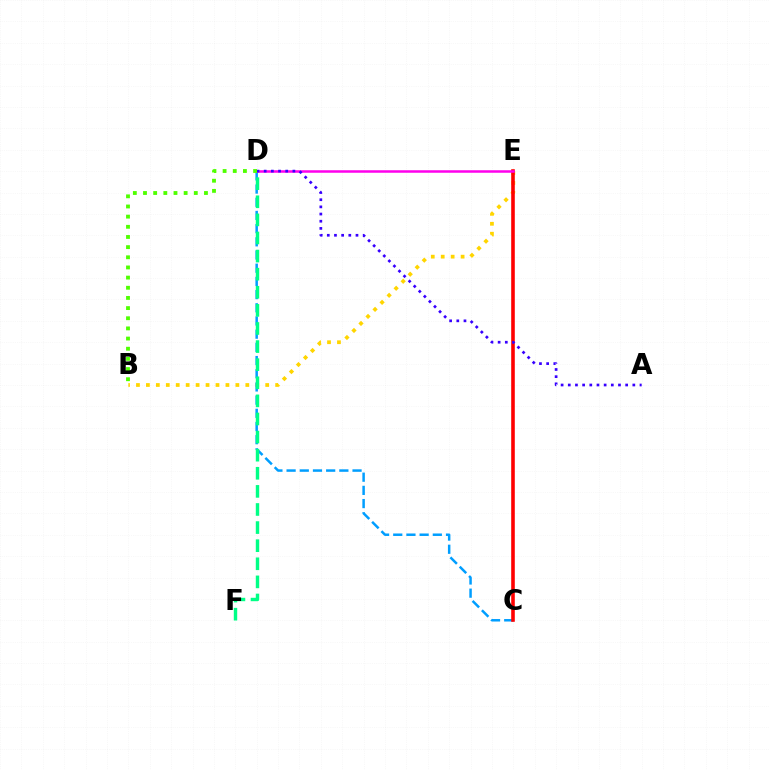{('B', 'E'): [{'color': '#ffd500', 'line_style': 'dotted', 'thickness': 2.7}], ('C', 'D'): [{'color': '#009eff', 'line_style': 'dashed', 'thickness': 1.79}], ('D', 'F'): [{'color': '#00ff86', 'line_style': 'dashed', 'thickness': 2.46}], ('C', 'E'): [{'color': '#ff0000', 'line_style': 'solid', 'thickness': 2.59}], ('D', 'E'): [{'color': '#ff00ed', 'line_style': 'solid', 'thickness': 1.81}], ('A', 'D'): [{'color': '#3700ff', 'line_style': 'dotted', 'thickness': 1.95}], ('B', 'D'): [{'color': '#4fff00', 'line_style': 'dotted', 'thickness': 2.76}]}